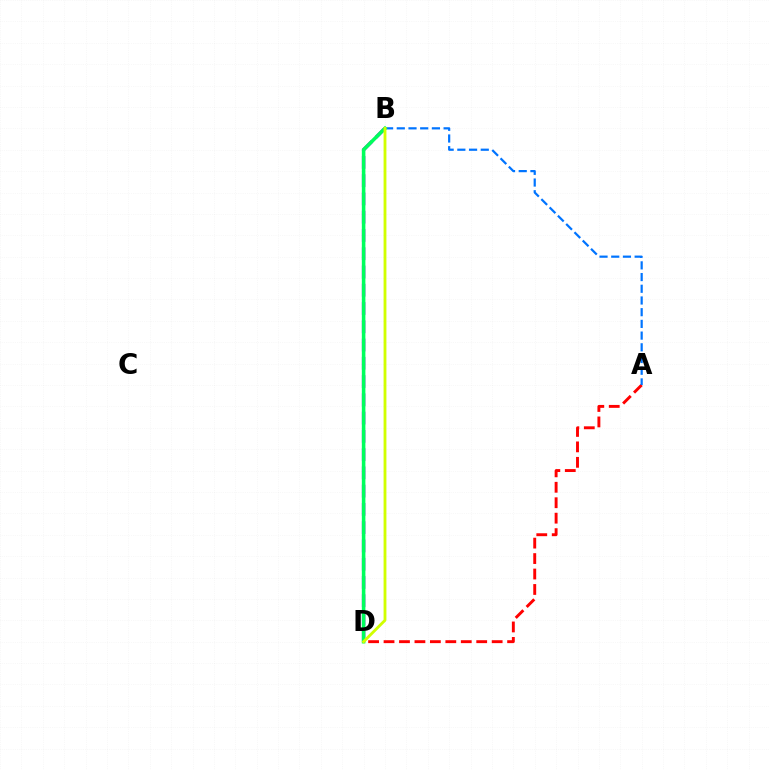{('B', 'D'): [{'color': '#b900ff', 'line_style': 'dashed', 'thickness': 2.48}, {'color': '#00ff5c', 'line_style': 'solid', 'thickness': 2.57}, {'color': '#d1ff00', 'line_style': 'solid', 'thickness': 2.04}], ('A', 'D'): [{'color': '#ff0000', 'line_style': 'dashed', 'thickness': 2.1}], ('A', 'B'): [{'color': '#0074ff', 'line_style': 'dashed', 'thickness': 1.59}]}